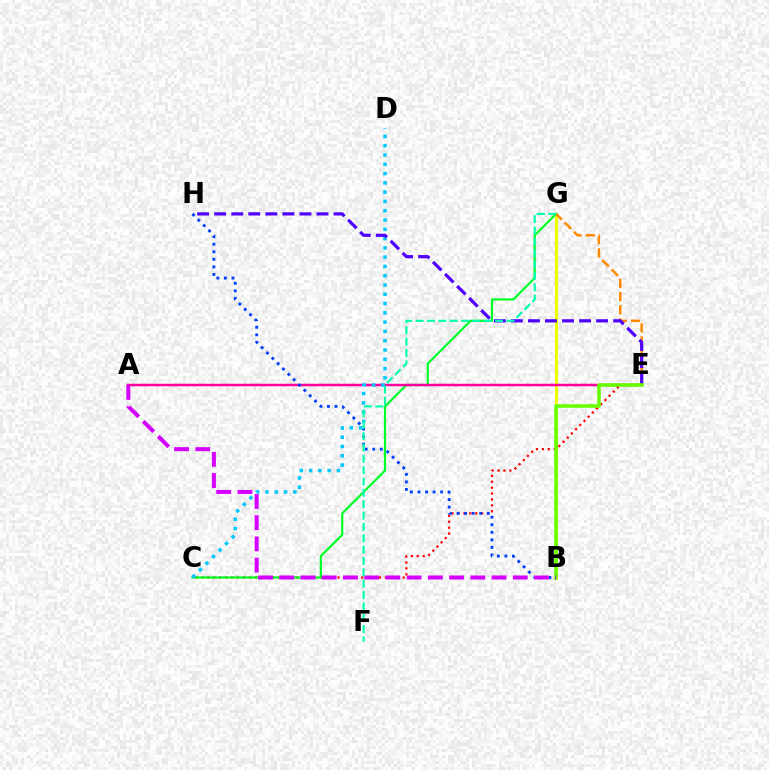{('C', 'E'): [{'color': '#ff0000', 'line_style': 'dotted', 'thickness': 1.61}], ('B', 'G'): [{'color': '#eeff00', 'line_style': 'solid', 'thickness': 2.16}], ('C', 'G'): [{'color': '#00ff27', 'line_style': 'solid', 'thickness': 1.59}], ('E', 'G'): [{'color': '#ff8800', 'line_style': 'dashed', 'thickness': 1.79}], ('A', 'E'): [{'color': '#ff00a0', 'line_style': 'solid', 'thickness': 1.79}], ('C', 'D'): [{'color': '#00c7ff', 'line_style': 'dotted', 'thickness': 2.52}], ('E', 'H'): [{'color': '#4f00ff', 'line_style': 'dashed', 'thickness': 2.32}], ('B', 'H'): [{'color': '#003fff', 'line_style': 'dotted', 'thickness': 2.05}], ('B', 'E'): [{'color': '#66ff00', 'line_style': 'solid', 'thickness': 2.55}], ('A', 'B'): [{'color': '#d600ff', 'line_style': 'dashed', 'thickness': 2.88}], ('F', 'G'): [{'color': '#00ffaf', 'line_style': 'dashed', 'thickness': 1.54}]}